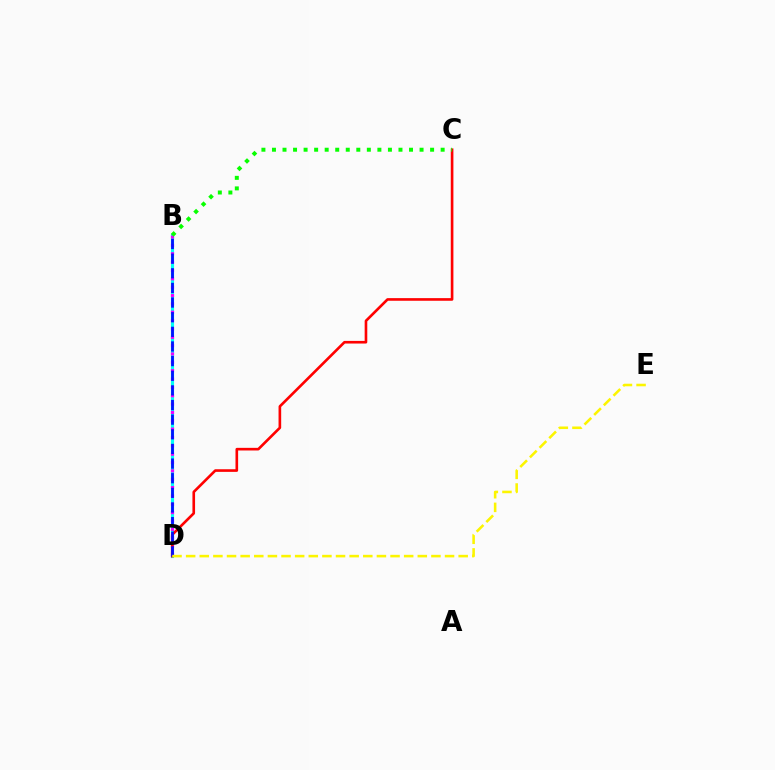{('B', 'D'): [{'color': '#00fff6', 'line_style': 'solid', 'thickness': 2.27}, {'color': '#ee00ff', 'line_style': 'dotted', 'thickness': 2.27}, {'color': '#0010ff', 'line_style': 'dashed', 'thickness': 1.99}], ('C', 'D'): [{'color': '#ff0000', 'line_style': 'solid', 'thickness': 1.9}], ('B', 'C'): [{'color': '#08ff00', 'line_style': 'dotted', 'thickness': 2.86}], ('D', 'E'): [{'color': '#fcf500', 'line_style': 'dashed', 'thickness': 1.85}]}